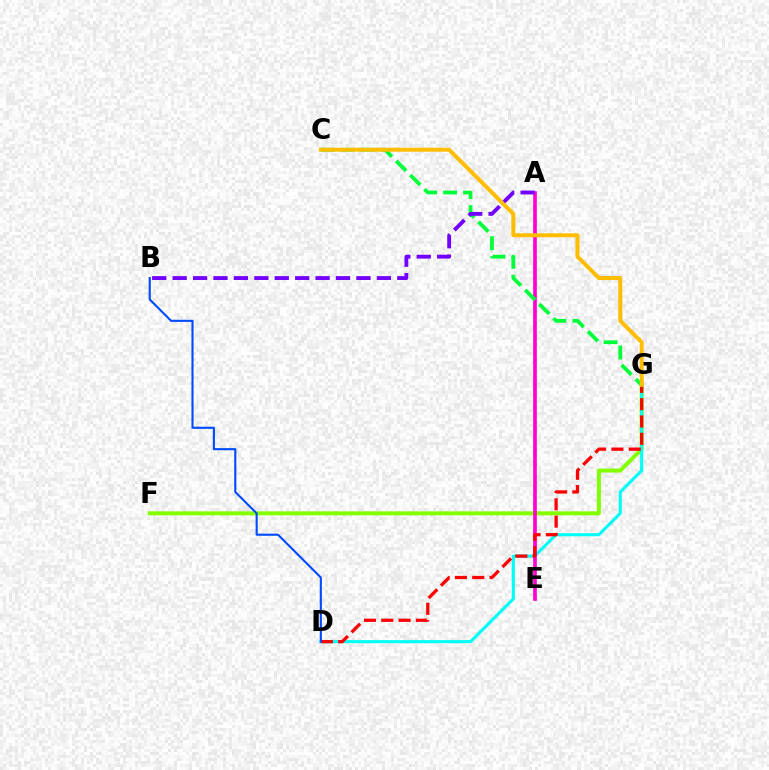{('F', 'G'): [{'color': '#84ff00', 'line_style': 'solid', 'thickness': 2.88}], ('D', 'G'): [{'color': '#00fff6', 'line_style': 'solid', 'thickness': 2.23}, {'color': '#ff0000', 'line_style': 'dashed', 'thickness': 2.35}], ('A', 'E'): [{'color': '#ff00cf', 'line_style': 'solid', 'thickness': 2.63}], ('C', 'G'): [{'color': '#00ff39', 'line_style': 'dashed', 'thickness': 2.72}, {'color': '#ffbd00', 'line_style': 'solid', 'thickness': 2.86}], ('B', 'D'): [{'color': '#004bff', 'line_style': 'solid', 'thickness': 1.52}], ('A', 'B'): [{'color': '#7200ff', 'line_style': 'dashed', 'thickness': 2.77}]}